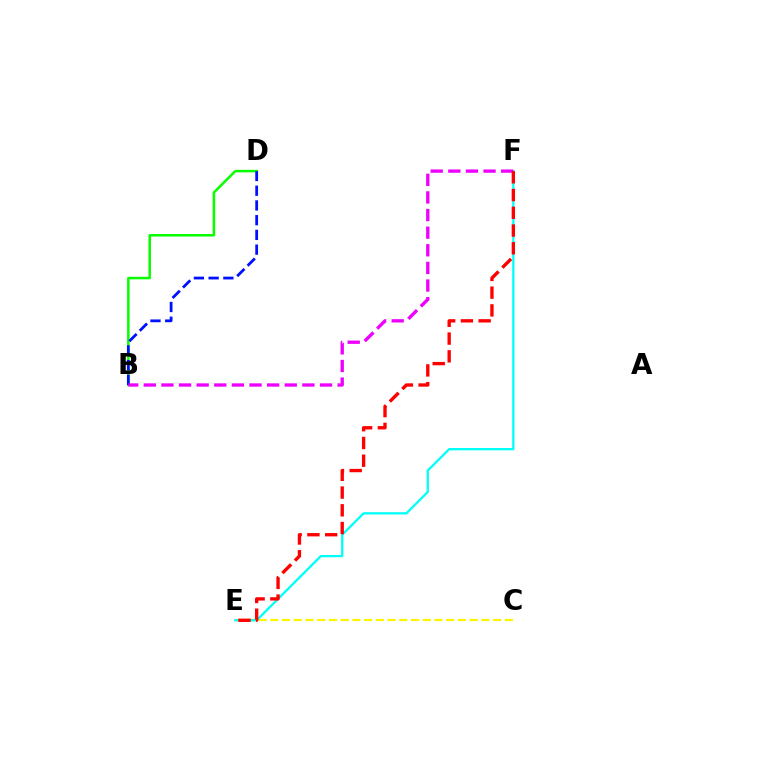{('C', 'E'): [{'color': '#fcf500', 'line_style': 'dashed', 'thickness': 1.59}], ('B', 'D'): [{'color': '#08ff00', 'line_style': 'solid', 'thickness': 1.81}, {'color': '#0010ff', 'line_style': 'dashed', 'thickness': 2.0}], ('E', 'F'): [{'color': '#00fff6', 'line_style': 'solid', 'thickness': 1.65}, {'color': '#ff0000', 'line_style': 'dashed', 'thickness': 2.41}], ('B', 'F'): [{'color': '#ee00ff', 'line_style': 'dashed', 'thickness': 2.39}]}